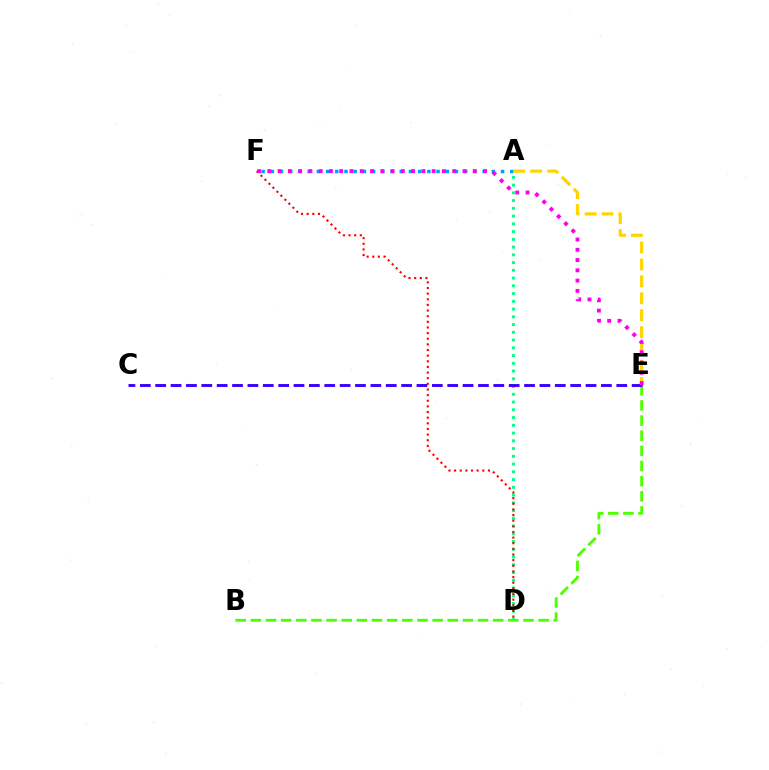{('A', 'D'): [{'color': '#00ff86', 'line_style': 'dotted', 'thickness': 2.11}], ('B', 'E'): [{'color': '#4fff00', 'line_style': 'dashed', 'thickness': 2.06}], ('C', 'E'): [{'color': '#3700ff', 'line_style': 'dashed', 'thickness': 2.09}], ('A', 'F'): [{'color': '#009eff', 'line_style': 'dotted', 'thickness': 2.5}], ('A', 'E'): [{'color': '#ffd500', 'line_style': 'dashed', 'thickness': 2.3}], ('D', 'F'): [{'color': '#ff0000', 'line_style': 'dotted', 'thickness': 1.53}], ('E', 'F'): [{'color': '#ff00ed', 'line_style': 'dotted', 'thickness': 2.79}]}